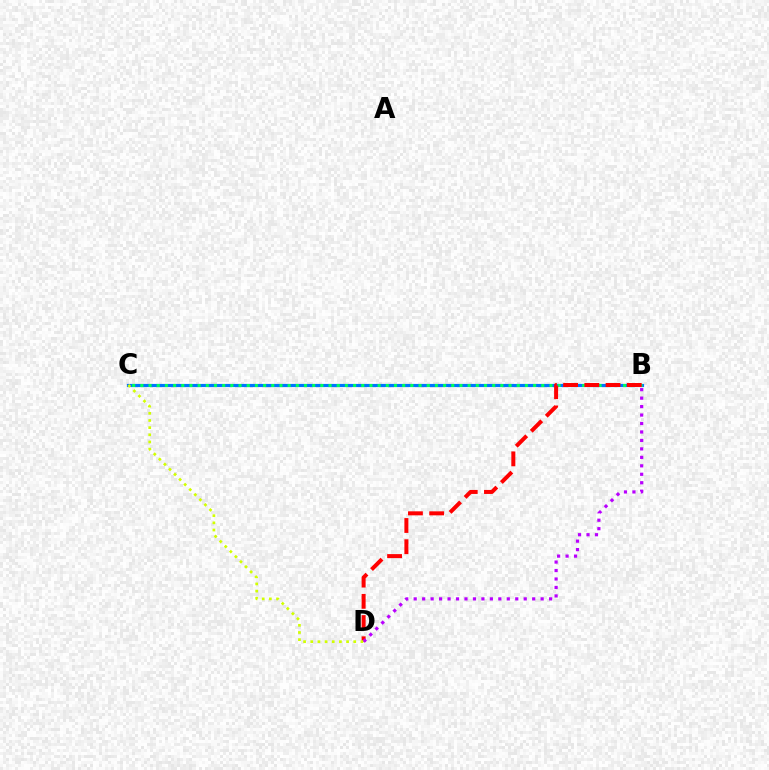{('B', 'C'): [{'color': '#0074ff', 'line_style': 'solid', 'thickness': 2.28}, {'color': '#00ff5c', 'line_style': 'dotted', 'thickness': 2.22}], ('B', 'D'): [{'color': '#ff0000', 'line_style': 'dashed', 'thickness': 2.88}, {'color': '#b900ff', 'line_style': 'dotted', 'thickness': 2.3}], ('C', 'D'): [{'color': '#d1ff00', 'line_style': 'dotted', 'thickness': 1.95}]}